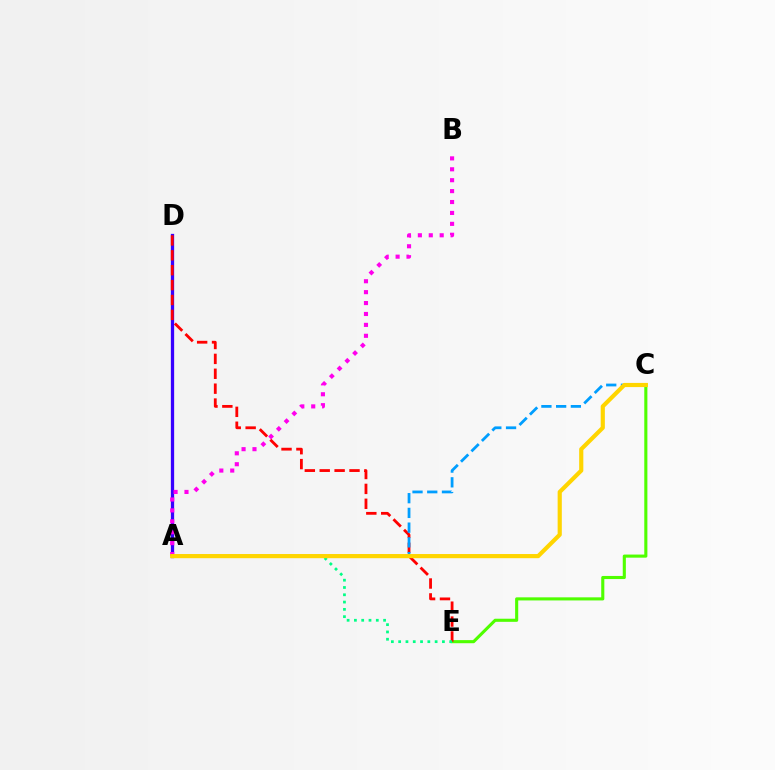{('A', 'D'): [{'color': '#3700ff', 'line_style': 'solid', 'thickness': 2.36}], ('C', 'E'): [{'color': '#4fff00', 'line_style': 'solid', 'thickness': 2.23}], ('D', 'E'): [{'color': '#ff0000', 'line_style': 'dashed', 'thickness': 2.02}], ('A', 'E'): [{'color': '#00ff86', 'line_style': 'dotted', 'thickness': 1.98}], ('A', 'B'): [{'color': '#ff00ed', 'line_style': 'dotted', 'thickness': 2.96}], ('A', 'C'): [{'color': '#009eff', 'line_style': 'dashed', 'thickness': 2.0}, {'color': '#ffd500', 'line_style': 'solid', 'thickness': 3.0}]}